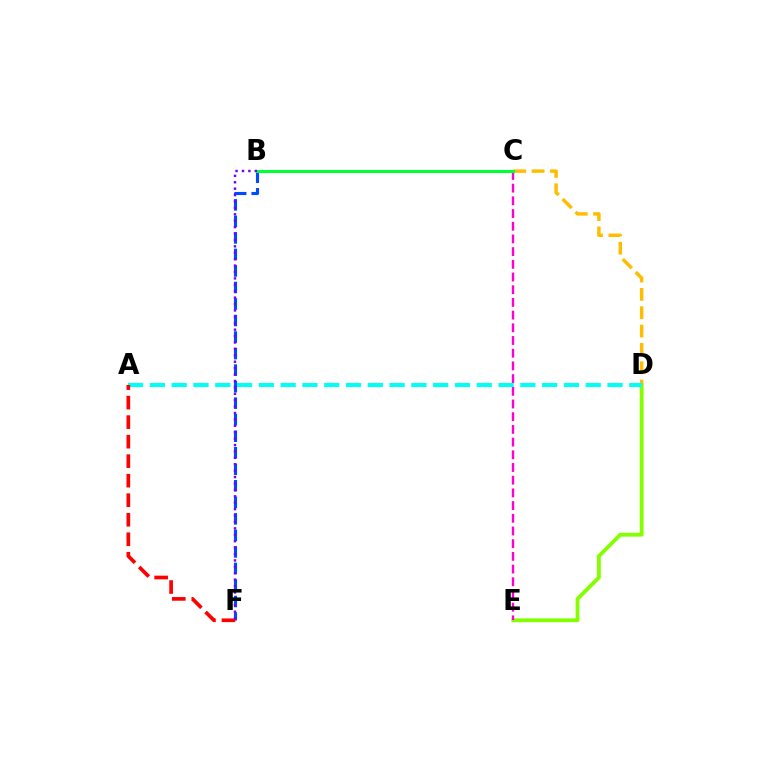{('D', 'E'): [{'color': '#84ff00', 'line_style': 'solid', 'thickness': 2.75}], ('C', 'E'): [{'color': '#ff00cf', 'line_style': 'dashed', 'thickness': 1.72}], ('B', 'F'): [{'color': '#004bff', 'line_style': 'dashed', 'thickness': 2.25}, {'color': '#7200ff', 'line_style': 'dotted', 'thickness': 1.74}], ('C', 'D'): [{'color': '#ffbd00', 'line_style': 'dashed', 'thickness': 2.49}], ('A', 'D'): [{'color': '#00fff6', 'line_style': 'dashed', 'thickness': 2.96}], ('B', 'C'): [{'color': '#00ff39', 'line_style': 'solid', 'thickness': 2.22}], ('A', 'F'): [{'color': '#ff0000', 'line_style': 'dashed', 'thickness': 2.65}]}